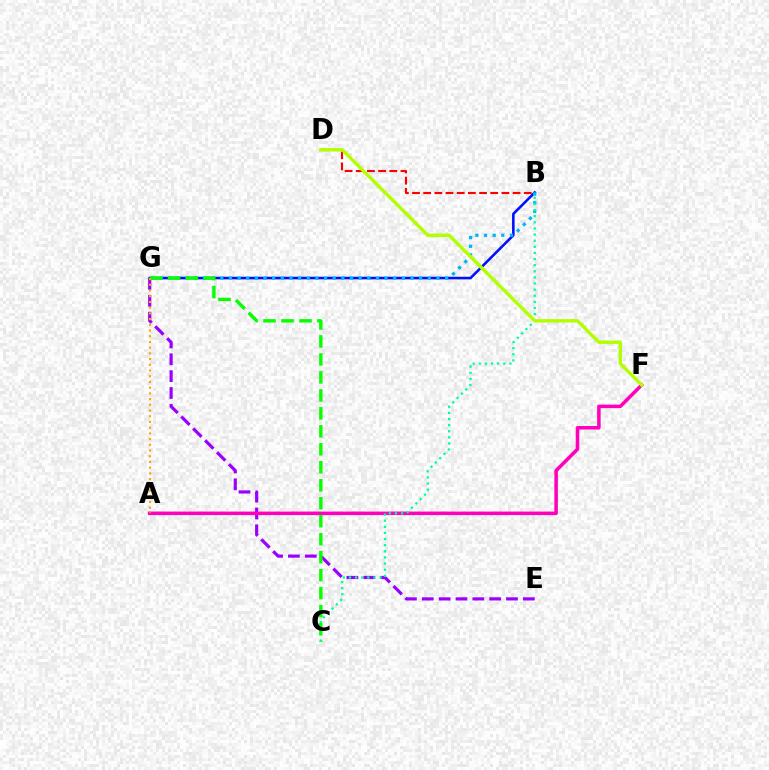{('E', 'G'): [{'color': '#9b00ff', 'line_style': 'dashed', 'thickness': 2.29}], ('B', 'G'): [{'color': '#0010ff', 'line_style': 'solid', 'thickness': 1.86}, {'color': '#00b5ff', 'line_style': 'dotted', 'thickness': 2.35}], ('B', 'D'): [{'color': '#ff0000', 'line_style': 'dashed', 'thickness': 1.52}], ('A', 'F'): [{'color': '#ff00bd', 'line_style': 'solid', 'thickness': 2.54}], ('B', 'C'): [{'color': '#00ff9d', 'line_style': 'dotted', 'thickness': 1.66}], ('C', 'G'): [{'color': '#08ff00', 'line_style': 'dashed', 'thickness': 2.44}], ('A', 'G'): [{'color': '#ffa500', 'line_style': 'dotted', 'thickness': 1.55}], ('D', 'F'): [{'color': '#b3ff00', 'line_style': 'solid', 'thickness': 2.46}]}